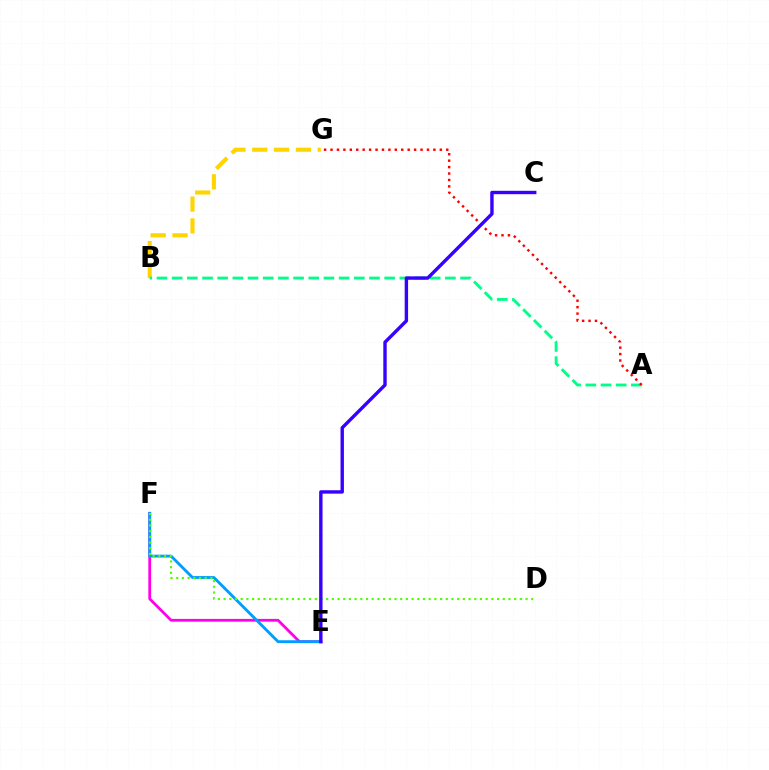{('E', 'F'): [{'color': '#ff00ed', 'line_style': 'solid', 'thickness': 2.0}, {'color': '#009eff', 'line_style': 'solid', 'thickness': 2.05}], ('B', 'G'): [{'color': '#ffd500', 'line_style': 'dashed', 'thickness': 2.96}], ('A', 'B'): [{'color': '#00ff86', 'line_style': 'dashed', 'thickness': 2.06}], ('A', 'G'): [{'color': '#ff0000', 'line_style': 'dotted', 'thickness': 1.75}], ('D', 'F'): [{'color': '#4fff00', 'line_style': 'dotted', 'thickness': 1.55}], ('C', 'E'): [{'color': '#3700ff', 'line_style': 'solid', 'thickness': 2.44}]}